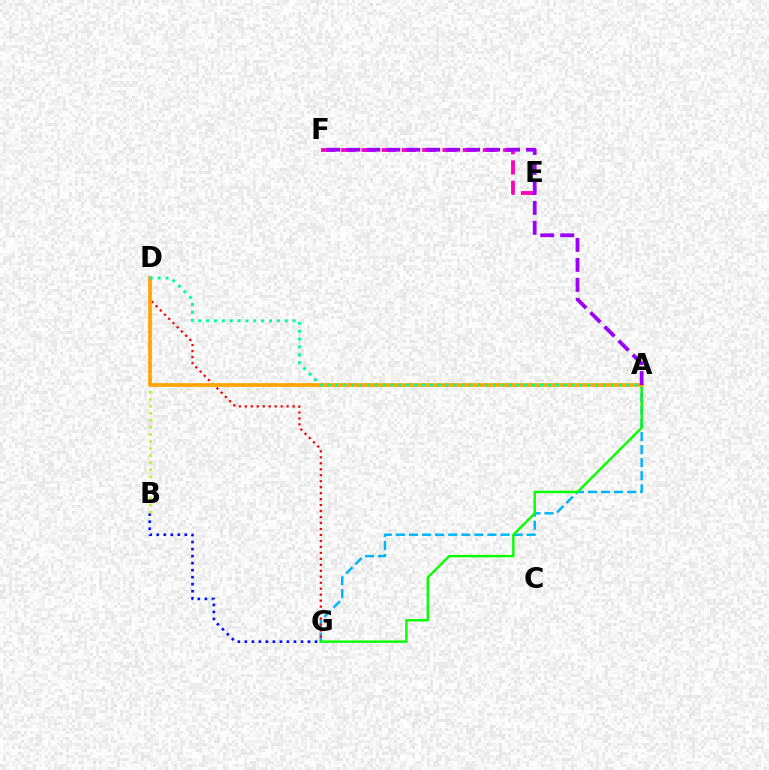{('A', 'G'): [{'color': '#00b5ff', 'line_style': 'dashed', 'thickness': 1.78}, {'color': '#08ff00', 'line_style': 'solid', 'thickness': 1.72}], ('B', 'G'): [{'color': '#0010ff', 'line_style': 'dotted', 'thickness': 1.91}], ('B', 'D'): [{'color': '#b3ff00', 'line_style': 'dotted', 'thickness': 1.92}], ('E', 'F'): [{'color': '#ff00bd', 'line_style': 'dashed', 'thickness': 2.75}], ('D', 'G'): [{'color': '#ff0000', 'line_style': 'dotted', 'thickness': 1.62}], ('A', 'D'): [{'color': '#ffa500', 'line_style': 'solid', 'thickness': 2.65}, {'color': '#00ff9d', 'line_style': 'dotted', 'thickness': 2.14}], ('A', 'F'): [{'color': '#9b00ff', 'line_style': 'dashed', 'thickness': 2.71}]}